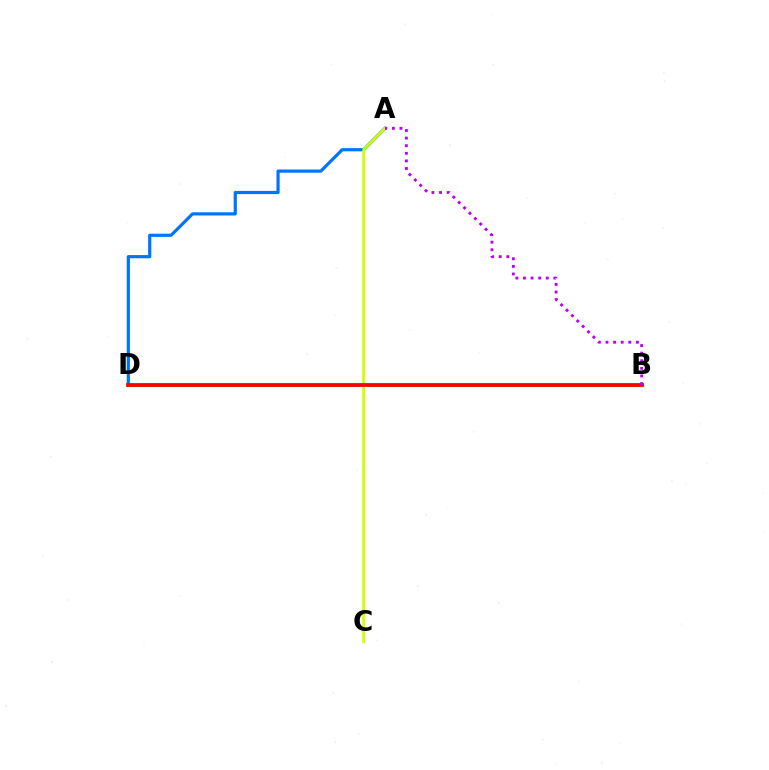{('A', 'D'): [{'color': '#0074ff', 'line_style': 'solid', 'thickness': 2.3}], ('B', 'D'): [{'color': '#00ff5c', 'line_style': 'solid', 'thickness': 2.04}, {'color': '#ff0000', 'line_style': 'solid', 'thickness': 2.7}], ('A', 'C'): [{'color': '#d1ff00', 'line_style': 'solid', 'thickness': 1.99}], ('A', 'B'): [{'color': '#b900ff', 'line_style': 'dotted', 'thickness': 2.07}]}